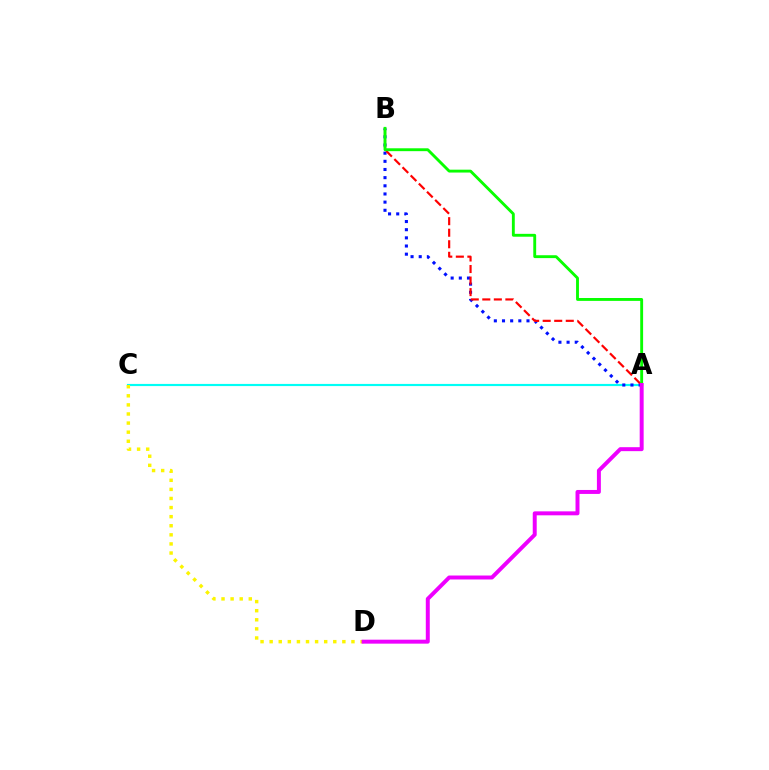{('A', 'C'): [{'color': '#00fff6', 'line_style': 'solid', 'thickness': 1.56}], ('C', 'D'): [{'color': '#fcf500', 'line_style': 'dotted', 'thickness': 2.47}], ('A', 'B'): [{'color': '#0010ff', 'line_style': 'dotted', 'thickness': 2.22}, {'color': '#ff0000', 'line_style': 'dashed', 'thickness': 1.57}, {'color': '#08ff00', 'line_style': 'solid', 'thickness': 2.07}], ('A', 'D'): [{'color': '#ee00ff', 'line_style': 'solid', 'thickness': 2.85}]}